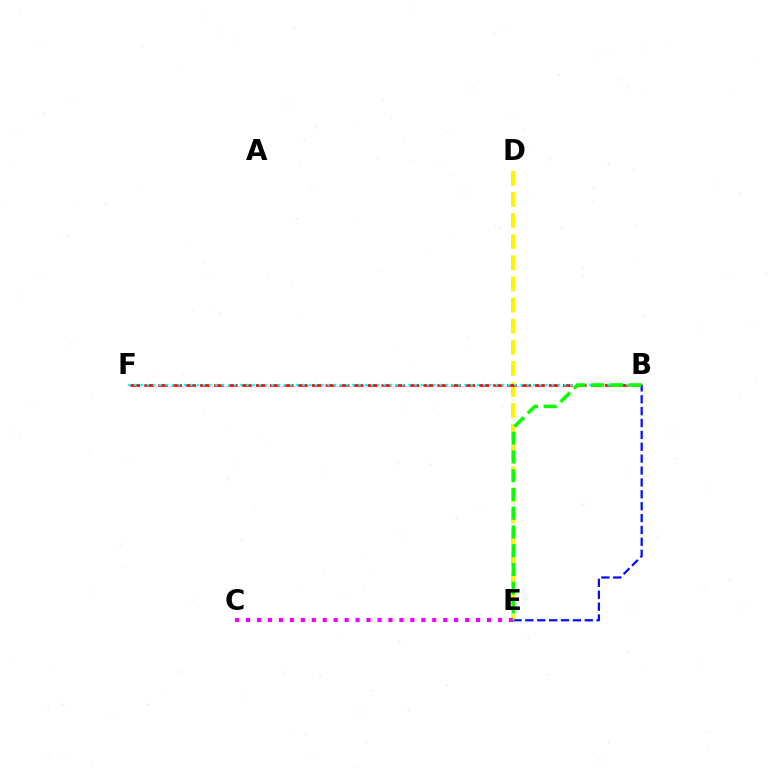{('D', 'E'): [{'color': '#fcf500', 'line_style': 'dashed', 'thickness': 2.87}], ('B', 'F'): [{'color': '#ff0000', 'line_style': 'dashed', 'thickness': 1.9}, {'color': '#00fff6', 'line_style': 'dotted', 'thickness': 1.69}], ('B', 'E'): [{'color': '#0010ff', 'line_style': 'dashed', 'thickness': 1.61}, {'color': '#08ff00', 'line_style': 'dashed', 'thickness': 2.55}], ('C', 'E'): [{'color': '#ee00ff', 'line_style': 'dotted', 'thickness': 2.98}]}